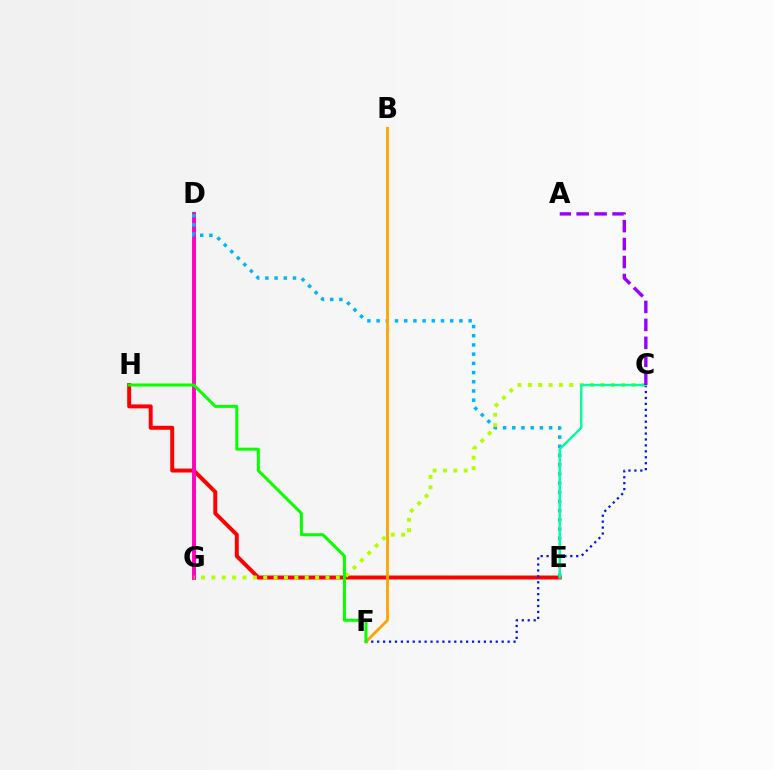{('E', 'H'): [{'color': '#ff0000', 'line_style': 'solid', 'thickness': 2.85}], ('D', 'G'): [{'color': '#ff00bd', 'line_style': 'solid', 'thickness': 2.81}], ('D', 'E'): [{'color': '#00b5ff', 'line_style': 'dotted', 'thickness': 2.5}], ('C', 'G'): [{'color': '#b3ff00', 'line_style': 'dotted', 'thickness': 2.82}], ('C', 'F'): [{'color': '#0010ff', 'line_style': 'dotted', 'thickness': 1.61}], ('B', 'F'): [{'color': '#ffa500', 'line_style': 'solid', 'thickness': 2.04}], ('C', 'E'): [{'color': '#00ff9d', 'line_style': 'solid', 'thickness': 1.73}], ('A', 'C'): [{'color': '#9b00ff', 'line_style': 'dashed', 'thickness': 2.44}], ('F', 'H'): [{'color': '#08ff00', 'line_style': 'solid', 'thickness': 2.15}]}